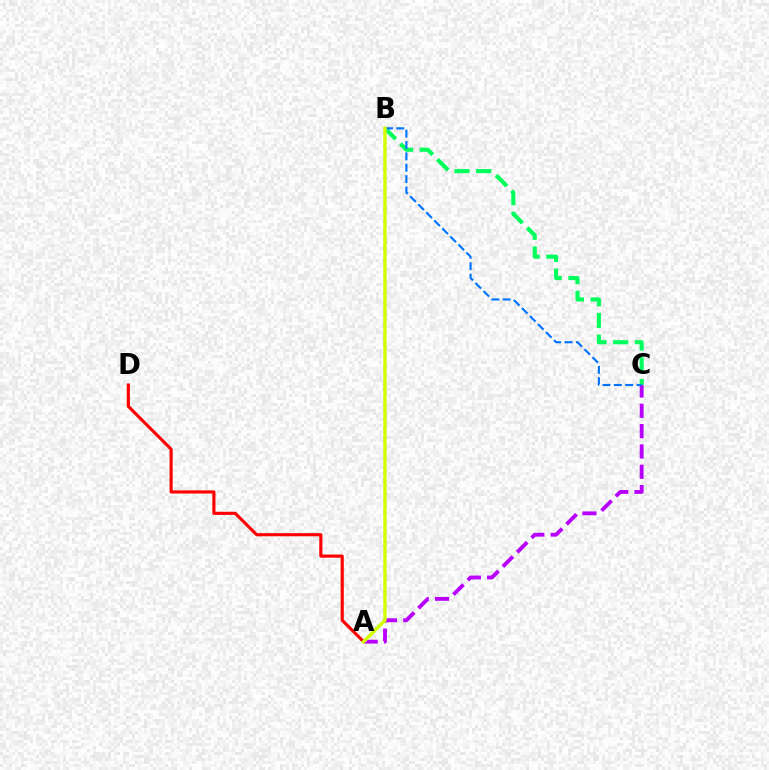{('A', 'C'): [{'color': '#b900ff', 'line_style': 'dashed', 'thickness': 2.76}], ('B', 'C'): [{'color': '#00ff5c', 'line_style': 'dashed', 'thickness': 2.96}, {'color': '#0074ff', 'line_style': 'dashed', 'thickness': 1.54}], ('A', 'D'): [{'color': '#ff0000', 'line_style': 'solid', 'thickness': 2.25}], ('A', 'B'): [{'color': '#d1ff00', 'line_style': 'solid', 'thickness': 2.48}]}